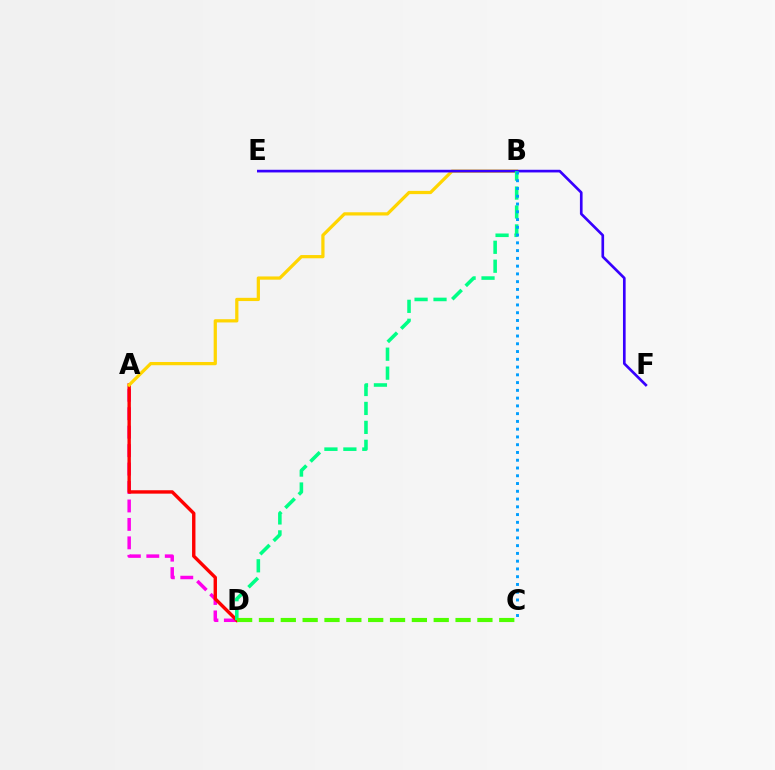{('A', 'D'): [{'color': '#ff00ed', 'line_style': 'dashed', 'thickness': 2.51}, {'color': '#ff0000', 'line_style': 'solid', 'thickness': 2.45}], ('A', 'B'): [{'color': '#ffd500', 'line_style': 'solid', 'thickness': 2.33}], ('E', 'F'): [{'color': '#3700ff', 'line_style': 'solid', 'thickness': 1.92}], ('B', 'D'): [{'color': '#00ff86', 'line_style': 'dashed', 'thickness': 2.57}], ('B', 'C'): [{'color': '#009eff', 'line_style': 'dotted', 'thickness': 2.11}], ('C', 'D'): [{'color': '#4fff00', 'line_style': 'dashed', 'thickness': 2.97}]}